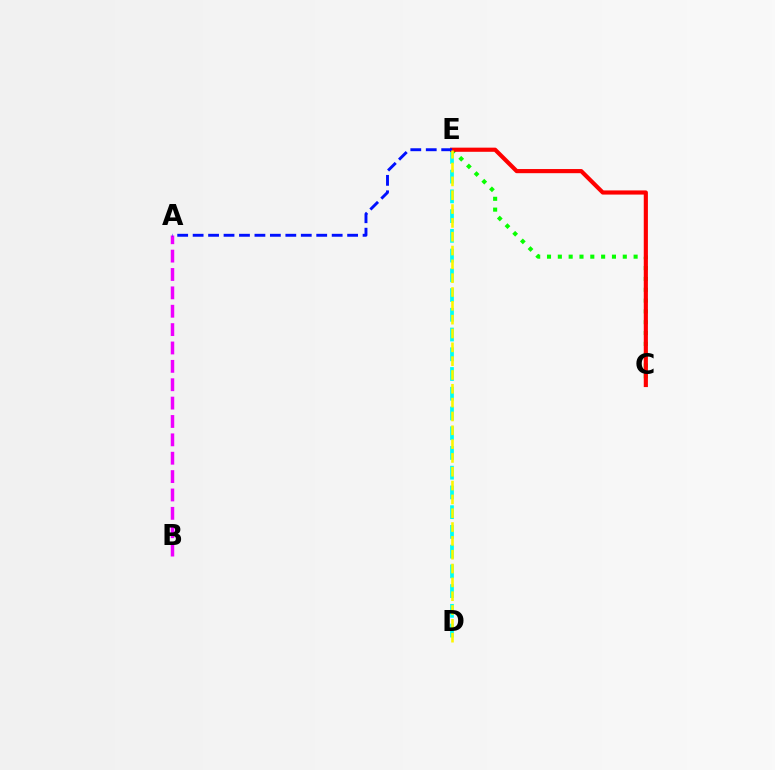{('D', 'E'): [{'color': '#00fff6', 'line_style': 'dashed', 'thickness': 2.68}, {'color': '#fcf500', 'line_style': 'dashed', 'thickness': 1.88}], ('C', 'E'): [{'color': '#08ff00', 'line_style': 'dotted', 'thickness': 2.94}, {'color': '#ff0000', 'line_style': 'solid', 'thickness': 2.99}], ('A', 'B'): [{'color': '#ee00ff', 'line_style': 'dashed', 'thickness': 2.5}], ('A', 'E'): [{'color': '#0010ff', 'line_style': 'dashed', 'thickness': 2.1}]}